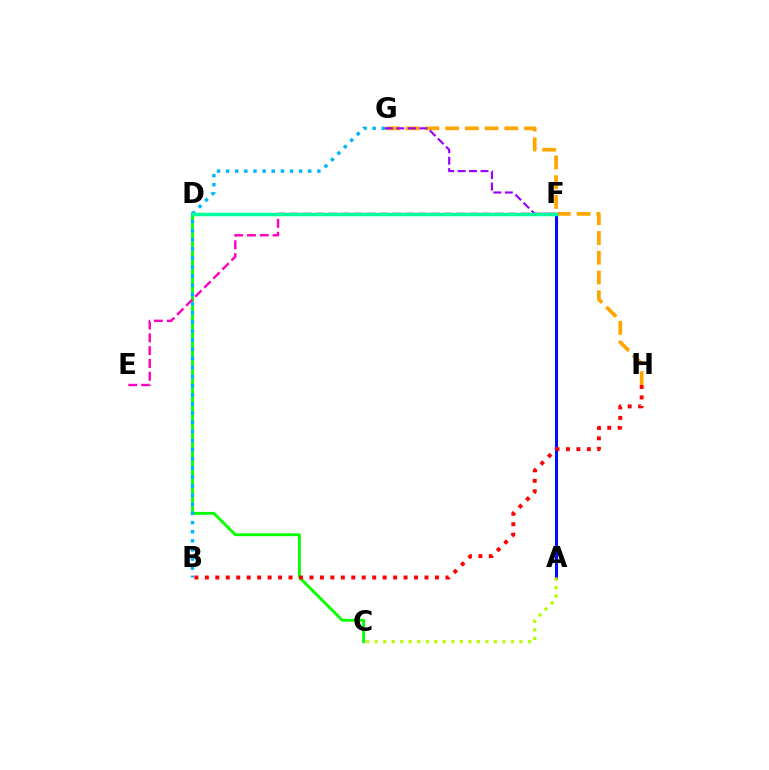{('C', 'D'): [{'color': '#08ff00', 'line_style': 'solid', 'thickness': 2.06}], ('G', 'H'): [{'color': '#ffa500', 'line_style': 'dashed', 'thickness': 2.68}], ('E', 'F'): [{'color': '#ff00bd', 'line_style': 'dashed', 'thickness': 1.74}], ('B', 'G'): [{'color': '#00b5ff', 'line_style': 'dotted', 'thickness': 2.48}], ('A', 'G'): [{'color': '#9b00ff', 'line_style': 'dashed', 'thickness': 1.55}], ('A', 'F'): [{'color': '#0010ff', 'line_style': 'solid', 'thickness': 2.2}], ('D', 'F'): [{'color': '#00ff9d', 'line_style': 'solid', 'thickness': 2.5}], ('A', 'C'): [{'color': '#b3ff00', 'line_style': 'dotted', 'thickness': 2.31}], ('B', 'H'): [{'color': '#ff0000', 'line_style': 'dotted', 'thickness': 2.84}]}